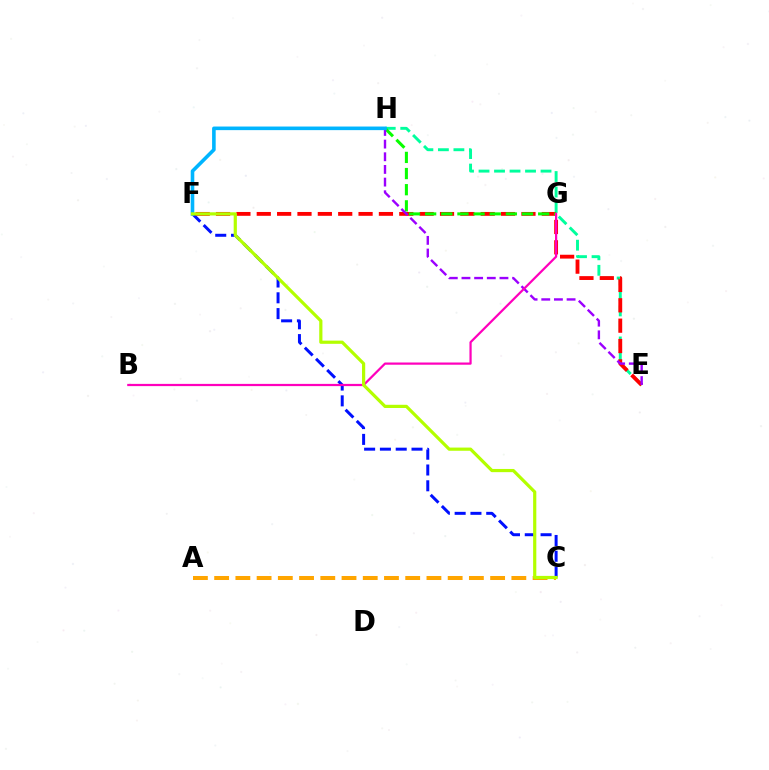{('E', 'H'): [{'color': '#00ff9d', 'line_style': 'dashed', 'thickness': 2.11}, {'color': '#9b00ff', 'line_style': 'dashed', 'thickness': 1.72}], ('C', 'F'): [{'color': '#0010ff', 'line_style': 'dashed', 'thickness': 2.15}, {'color': '#b3ff00', 'line_style': 'solid', 'thickness': 2.3}], ('E', 'F'): [{'color': '#ff0000', 'line_style': 'dashed', 'thickness': 2.77}], ('G', 'H'): [{'color': '#08ff00', 'line_style': 'dashed', 'thickness': 2.19}], ('F', 'H'): [{'color': '#00b5ff', 'line_style': 'solid', 'thickness': 2.59}], ('A', 'C'): [{'color': '#ffa500', 'line_style': 'dashed', 'thickness': 2.88}], ('B', 'G'): [{'color': '#ff00bd', 'line_style': 'solid', 'thickness': 1.6}]}